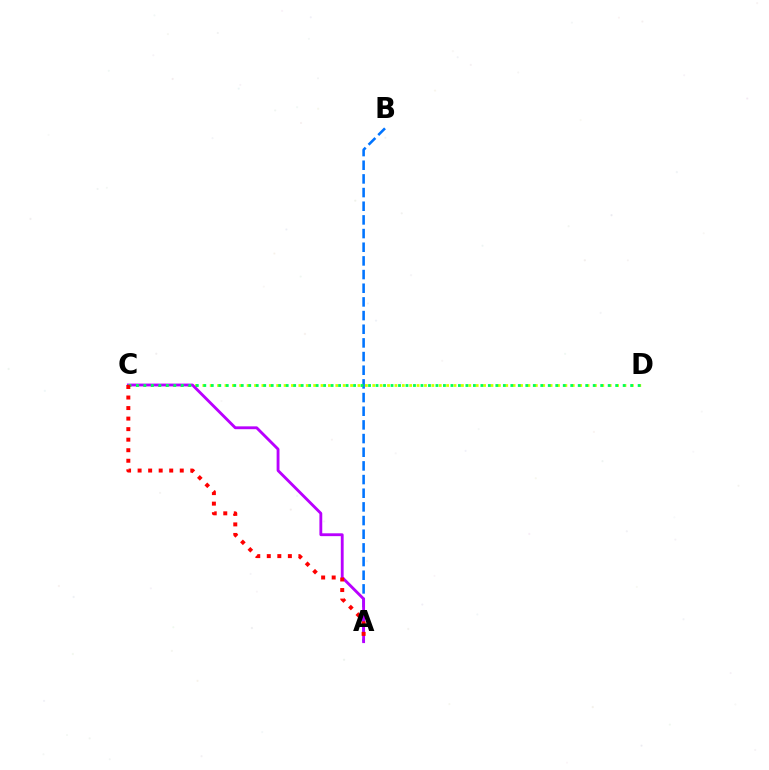{('A', 'B'): [{'color': '#0074ff', 'line_style': 'dashed', 'thickness': 1.86}], ('C', 'D'): [{'color': '#d1ff00', 'line_style': 'dotted', 'thickness': 2.01}, {'color': '#00ff5c', 'line_style': 'dotted', 'thickness': 2.03}], ('A', 'C'): [{'color': '#b900ff', 'line_style': 'solid', 'thickness': 2.05}, {'color': '#ff0000', 'line_style': 'dotted', 'thickness': 2.86}]}